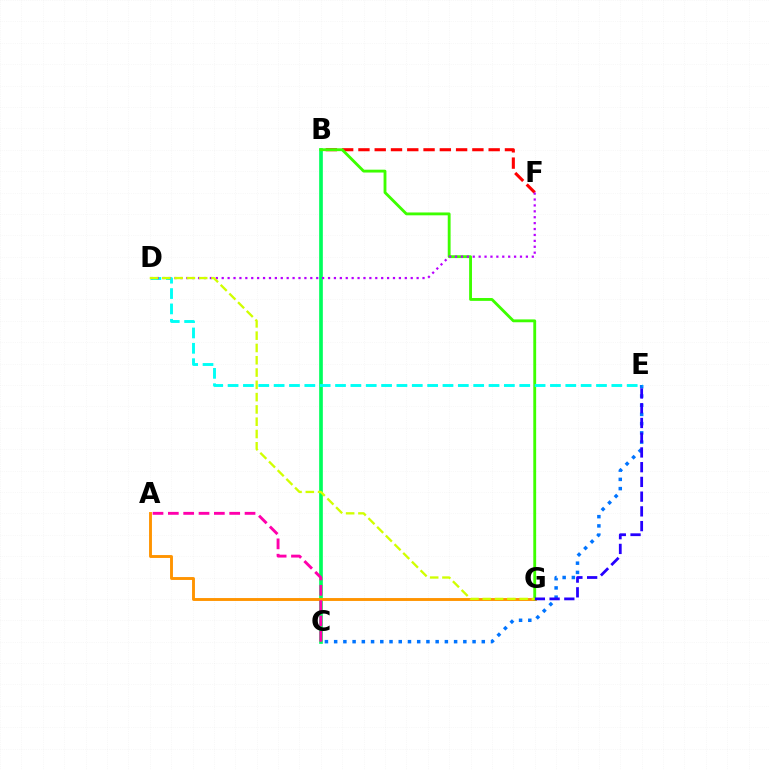{('B', 'C'): [{'color': '#00ff5c', 'line_style': 'solid', 'thickness': 2.64}], ('B', 'F'): [{'color': '#ff0000', 'line_style': 'dashed', 'thickness': 2.21}], ('C', 'E'): [{'color': '#0074ff', 'line_style': 'dotted', 'thickness': 2.51}], ('A', 'G'): [{'color': '#ff9400', 'line_style': 'solid', 'thickness': 2.08}], ('B', 'G'): [{'color': '#3dff00', 'line_style': 'solid', 'thickness': 2.05}], ('E', 'G'): [{'color': '#2500ff', 'line_style': 'dashed', 'thickness': 2.0}], ('D', 'E'): [{'color': '#00fff6', 'line_style': 'dashed', 'thickness': 2.09}], ('D', 'F'): [{'color': '#b900ff', 'line_style': 'dotted', 'thickness': 1.6}], ('A', 'C'): [{'color': '#ff00ac', 'line_style': 'dashed', 'thickness': 2.08}], ('D', 'G'): [{'color': '#d1ff00', 'line_style': 'dashed', 'thickness': 1.67}]}